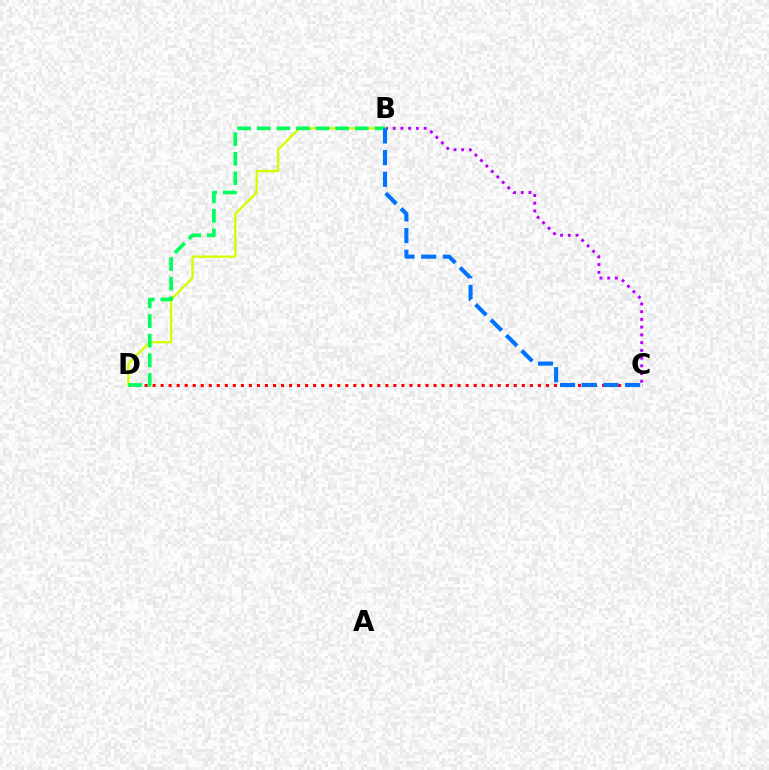{('C', 'D'): [{'color': '#ff0000', 'line_style': 'dotted', 'thickness': 2.18}], ('B', 'C'): [{'color': '#b900ff', 'line_style': 'dotted', 'thickness': 2.1}, {'color': '#0074ff', 'line_style': 'dashed', 'thickness': 2.95}], ('B', 'D'): [{'color': '#d1ff00', 'line_style': 'solid', 'thickness': 1.69}, {'color': '#00ff5c', 'line_style': 'dashed', 'thickness': 2.66}]}